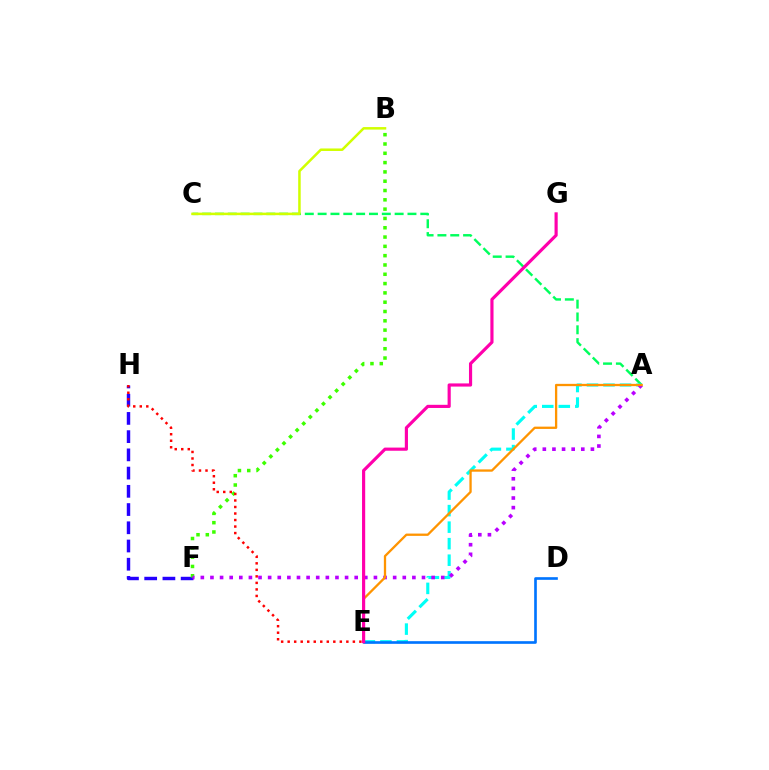{('A', 'C'): [{'color': '#00ff5c', 'line_style': 'dashed', 'thickness': 1.74}], ('A', 'E'): [{'color': '#00fff6', 'line_style': 'dashed', 'thickness': 2.24}, {'color': '#ff9400', 'line_style': 'solid', 'thickness': 1.66}], ('F', 'H'): [{'color': '#2500ff', 'line_style': 'dashed', 'thickness': 2.48}], ('B', 'F'): [{'color': '#3dff00', 'line_style': 'dotted', 'thickness': 2.53}], ('A', 'F'): [{'color': '#b900ff', 'line_style': 'dotted', 'thickness': 2.61}], ('D', 'E'): [{'color': '#0074ff', 'line_style': 'solid', 'thickness': 1.91}], ('E', 'H'): [{'color': '#ff0000', 'line_style': 'dotted', 'thickness': 1.77}], ('E', 'G'): [{'color': '#ff00ac', 'line_style': 'solid', 'thickness': 2.28}], ('B', 'C'): [{'color': '#d1ff00', 'line_style': 'solid', 'thickness': 1.81}]}